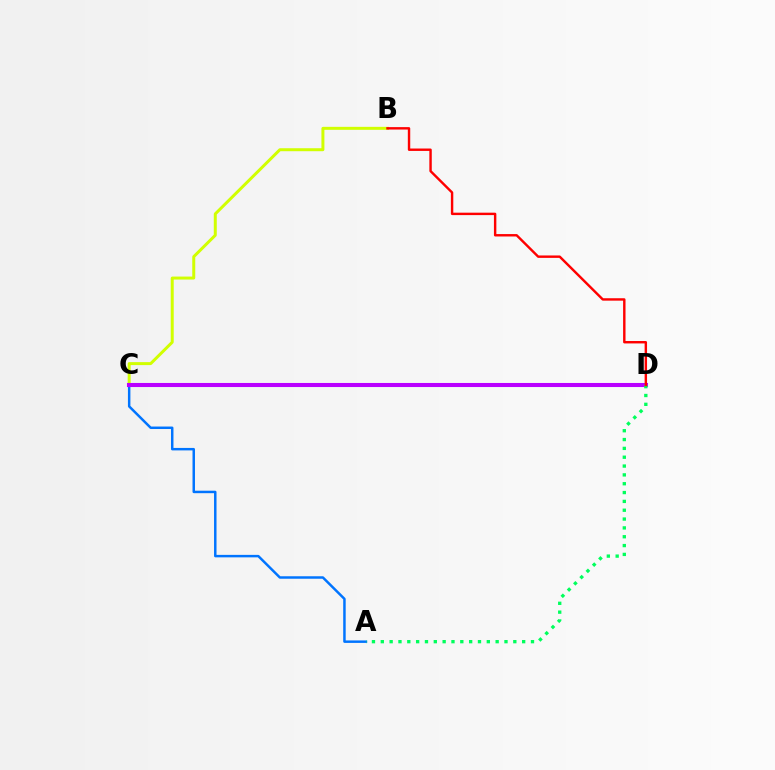{('A', 'C'): [{'color': '#0074ff', 'line_style': 'solid', 'thickness': 1.78}], ('B', 'C'): [{'color': '#d1ff00', 'line_style': 'solid', 'thickness': 2.15}], ('C', 'D'): [{'color': '#b900ff', 'line_style': 'solid', 'thickness': 2.93}], ('A', 'D'): [{'color': '#00ff5c', 'line_style': 'dotted', 'thickness': 2.4}], ('B', 'D'): [{'color': '#ff0000', 'line_style': 'solid', 'thickness': 1.74}]}